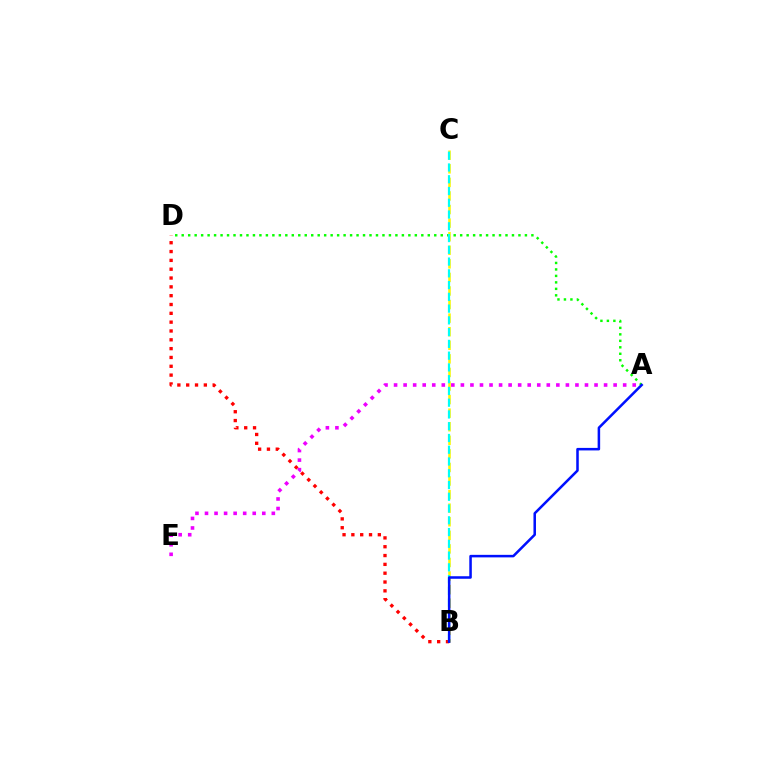{('B', 'C'): [{'color': '#fcf500', 'line_style': 'dashed', 'thickness': 1.84}, {'color': '#00fff6', 'line_style': 'dashed', 'thickness': 1.6}], ('A', 'E'): [{'color': '#ee00ff', 'line_style': 'dotted', 'thickness': 2.59}], ('B', 'D'): [{'color': '#ff0000', 'line_style': 'dotted', 'thickness': 2.4}], ('A', 'D'): [{'color': '#08ff00', 'line_style': 'dotted', 'thickness': 1.76}], ('A', 'B'): [{'color': '#0010ff', 'line_style': 'solid', 'thickness': 1.82}]}